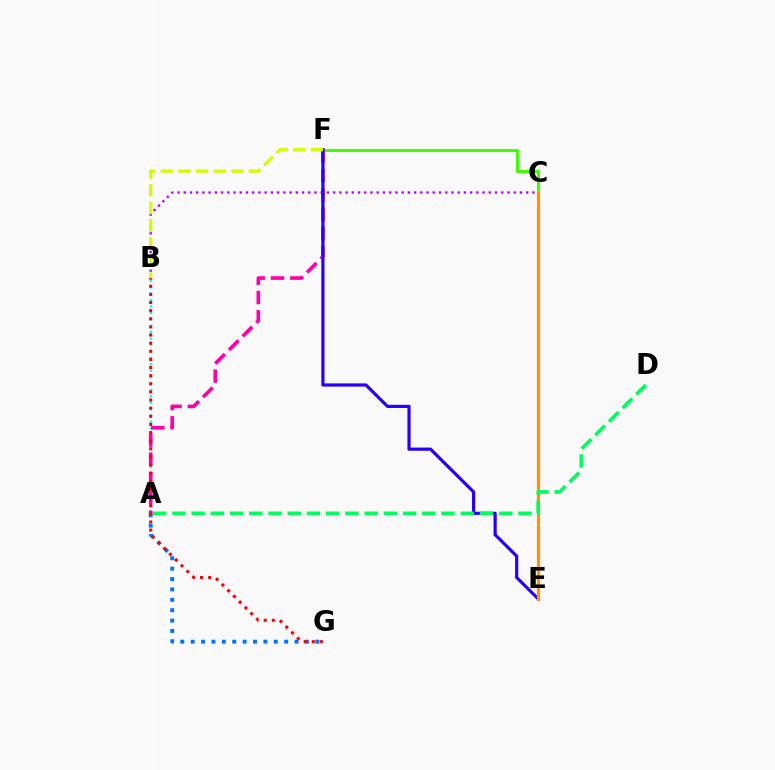{('C', 'F'): [{'color': '#3dff00', 'line_style': 'solid', 'thickness': 2.15}], ('A', 'G'): [{'color': '#0074ff', 'line_style': 'dotted', 'thickness': 2.82}], ('A', 'B'): [{'color': '#00fff6', 'line_style': 'dotted', 'thickness': 1.74}], ('B', 'C'): [{'color': '#b900ff', 'line_style': 'dotted', 'thickness': 1.69}], ('A', 'F'): [{'color': '#ff00ac', 'line_style': 'dashed', 'thickness': 2.62}], ('E', 'F'): [{'color': '#2500ff', 'line_style': 'solid', 'thickness': 2.29}], ('C', 'E'): [{'color': '#ff9400', 'line_style': 'solid', 'thickness': 2.29}], ('B', 'G'): [{'color': '#ff0000', 'line_style': 'dotted', 'thickness': 2.21}], ('B', 'F'): [{'color': '#d1ff00', 'line_style': 'dashed', 'thickness': 2.4}], ('A', 'D'): [{'color': '#00ff5c', 'line_style': 'dashed', 'thickness': 2.61}]}